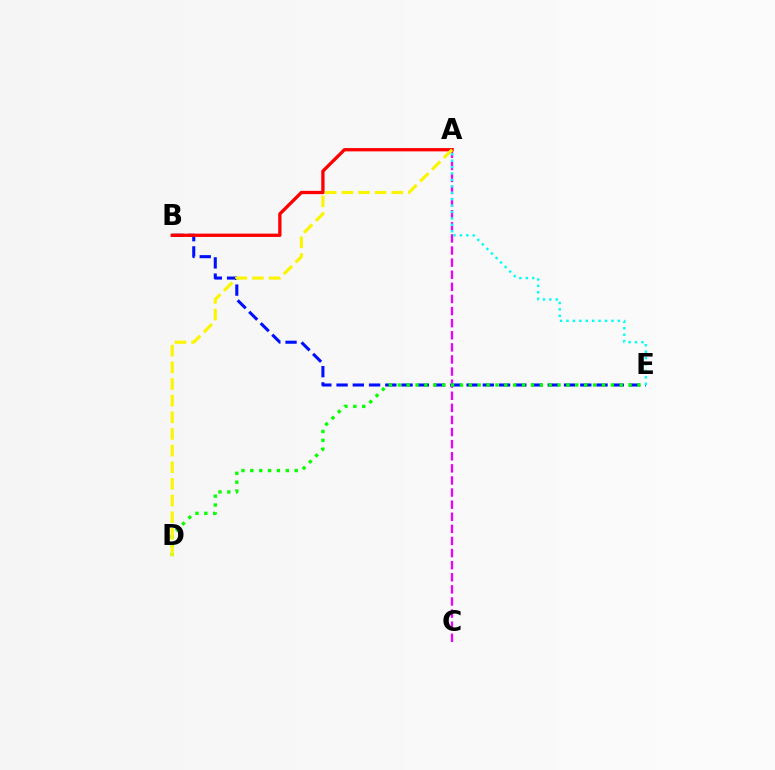{('B', 'E'): [{'color': '#0010ff', 'line_style': 'dashed', 'thickness': 2.21}], ('A', 'C'): [{'color': '#ee00ff', 'line_style': 'dashed', 'thickness': 1.64}], ('A', 'B'): [{'color': '#ff0000', 'line_style': 'solid', 'thickness': 2.38}], ('D', 'E'): [{'color': '#08ff00', 'line_style': 'dotted', 'thickness': 2.41}], ('A', 'D'): [{'color': '#fcf500', 'line_style': 'dashed', 'thickness': 2.26}], ('A', 'E'): [{'color': '#00fff6', 'line_style': 'dotted', 'thickness': 1.74}]}